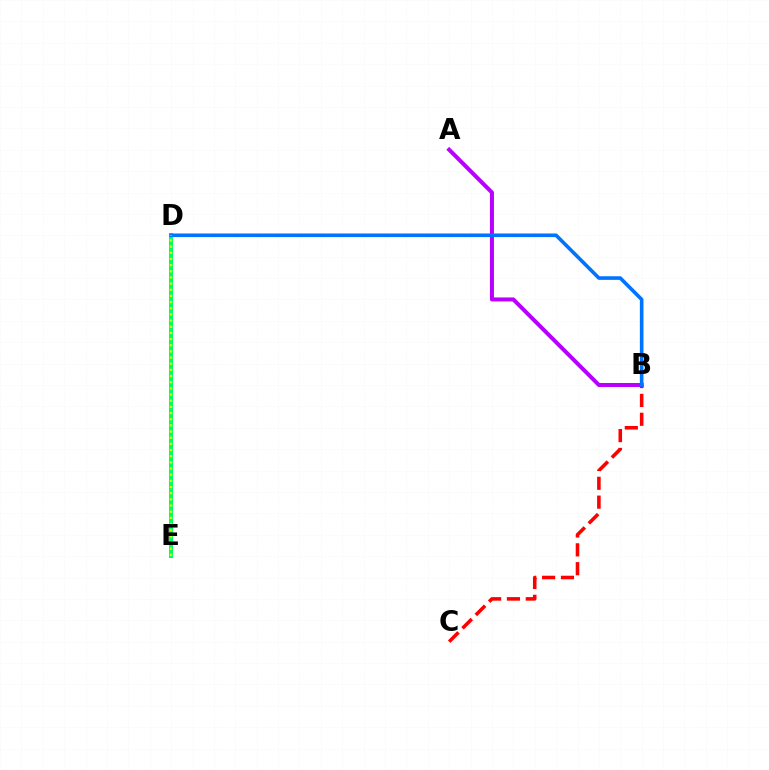{('B', 'C'): [{'color': '#ff0000', 'line_style': 'dashed', 'thickness': 2.56}], ('A', 'B'): [{'color': '#b900ff', 'line_style': 'solid', 'thickness': 2.89}], ('D', 'E'): [{'color': '#00ff5c', 'line_style': 'solid', 'thickness': 2.91}, {'color': '#d1ff00', 'line_style': 'dotted', 'thickness': 1.67}], ('B', 'D'): [{'color': '#0074ff', 'line_style': 'solid', 'thickness': 2.6}]}